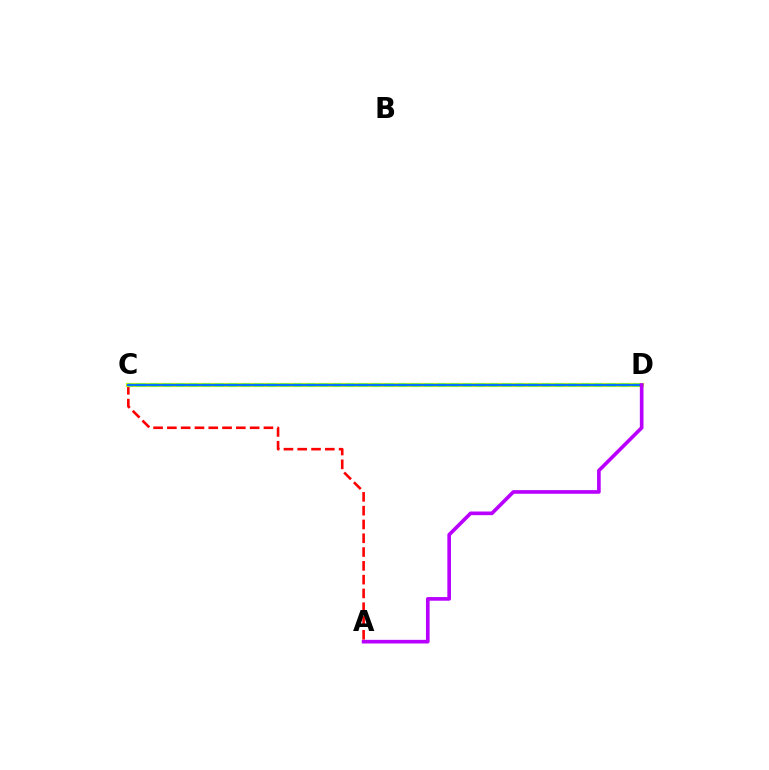{('A', 'C'): [{'color': '#ff0000', 'line_style': 'dashed', 'thickness': 1.87}], ('C', 'D'): [{'color': '#d1ff00', 'line_style': 'solid', 'thickness': 3.0}, {'color': '#00ff5c', 'line_style': 'dashed', 'thickness': 1.77}, {'color': '#0074ff', 'line_style': 'solid', 'thickness': 1.71}], ('A', 'D'): [{'color': '#b900ff', 'line_style': 'solid', 'thickness': 2.63}]}